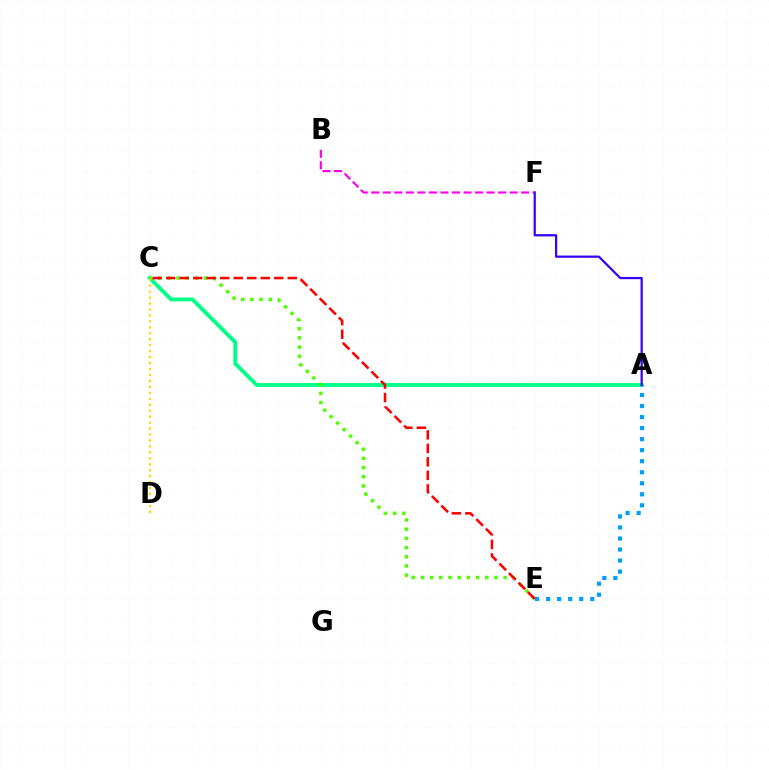{('A', 'C'): [{'color': '#00ff86', 'line_style': 'solid', 'thickness': 2.79}], ('B', 'F'): [{'color': '#ff00ed', 'line_style': 'dashed', 'thickness': 1.57}], ('C', 'E'): [{'color': '#4fff00', 'line_style': 'dotted', 'thickness': 2.5}, {'color': '#ff0000', 'line_style': 'dashed', 'thickness': 1.84}], ('C', 'D'): [{'color': '#ffd500', 'line_style': 'dotted', 'thickness': 1.62}], ('A', 'E'): [{'color': '#009eff', 'line_style': 'dotted', 'thickness': 3.0}], ('A', 'F'): [{'color': '#3700ff', 'line_style': 'solid', 'thickness': 1.61}]}